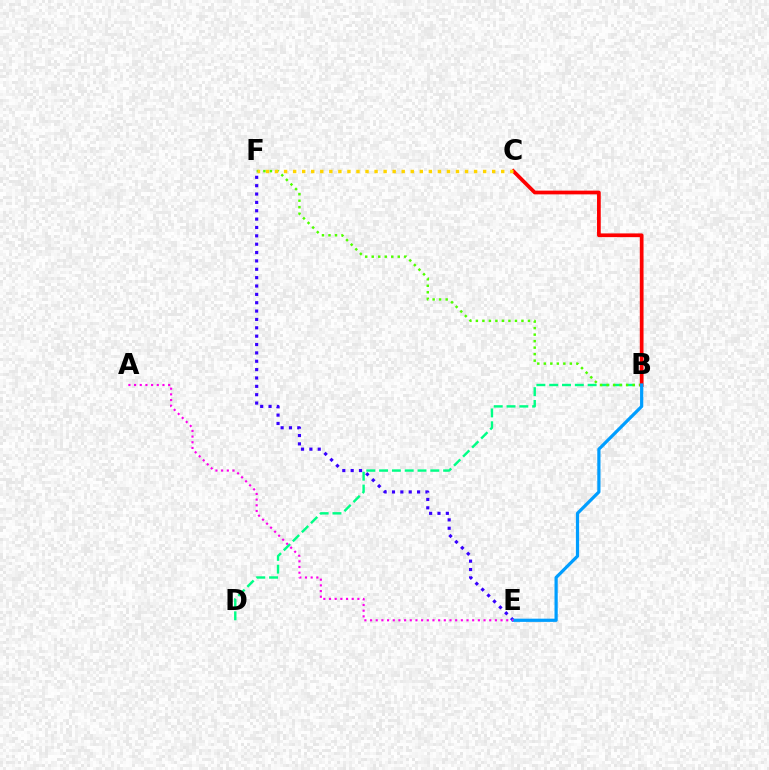{('B', 'D'): [{'color': '#00ff86', 'line_style': 'dashed', 'thickness': 1.74}], ('E', 'F'): [{'color': '#3700ff', 'line_style': 'dotted', 'thickness': 2.27}], ('B', 'F'): [{'color': '#4fff00', 'line_style': 'dotted', 'thickness': 1.77}], ('B', 'C'): [{'color': '#ff0000', 'line_style': 'solid', 'thickness': 2.69}], ('B', 'E'): [{'color': '#009eff', 'line_style': 'solid', 'thickness': 2.31}], ('A', 'E'): [{'color': '#ff00ed', 'line_style': 'dotted', 'thickness': 1.54}], ('C', 'F'): [{'color': '#ffd500', 'line_style': 'dotted', 'thickness': 2.46}]}